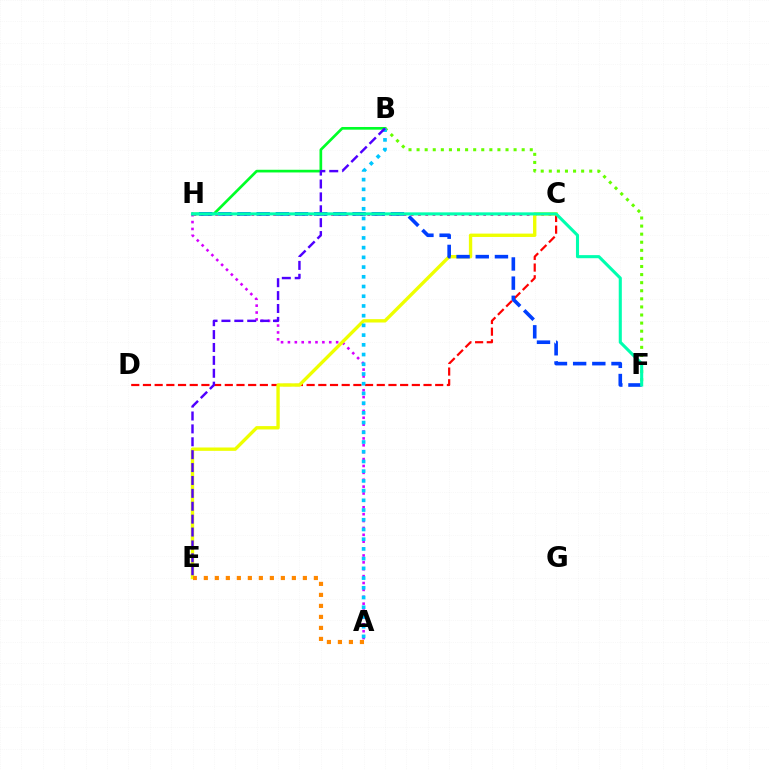{('C', 'H'): [{'color': '#ff00a0', 'line_style': 'dotted', 'thickness': 1.97}], ('A', 'H'): [{'color': '#d600ff', 'line_style': 'dotted', 'thickness': 1.87}], ('C', 'D'): [{'color': '#ff0000', 'line_style': 'dashed', 'thickness': 1.59}], ('C', 'E'): [{'color': '#eeff00', 'line_style': 'solid', 'thickness': 2.42}], ('B', 'H'): [{'color': '#00ff27', 'line_style': 'solid', 'thickness': 1.93}], ('B', 'F'): [{'color': '#66ff00', 'line_style': 'dotted', 'thickness': 2.2}], ('F', 'H'): [{'color': '#003fff', 'line_style': 'dashed', 'thickness': 2.61}, {'color': '#00ffaf', 'line_style': 'solid', 'thickness': 2.22}], ('A', 'B'): [{'color': '#00c7ff', 'line_style': 'dotted', 'thickness': 2.64}], ('B', 'E'): [{'color': '#4f00ff', 'line_style': 'dashed', 'thickness': 1.75}], ('A', 'E'): [{'color': '#ff8800', 'line_style': 'dotted', 'thickness': 2.99}]}